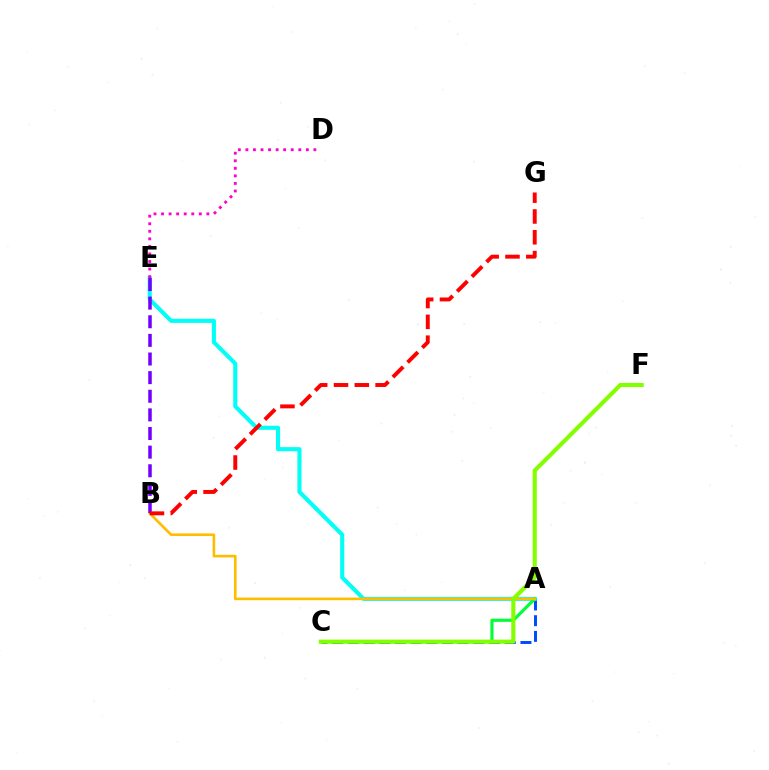{('A', 'C'): [{'color': '#004bff', 'line_style': 'dashed', 'thickness': 2.13}, {'color': '#00ff39', 'line_style': 'solid', 'thickness': 2.26}], ('A', 'E'): [{'color': '#00fff6', 'line_style': 'solid', 'thickness': 2.94}], ('A', 'B'): [{'color': '#ffbd00', 'line_style': 'solid', 'thickness': 1.89}], ('B', 'E'): [{'color': '#7200ff', 'line_style': 'dashed', 'thickness': 2.53}], ('D', 'E'): [{'color': '#ff00cf', 'line_style': 'dotted', 'thickness': 2.05}], ('B', 'G'): [{'color': '#ff0000', 'line_style': 'dashed', 'thickness': 2.83}], ('C', 'F'): [{'color': '#84ff00', 'line_style': 'solid', 'thickness': 2.97}]}